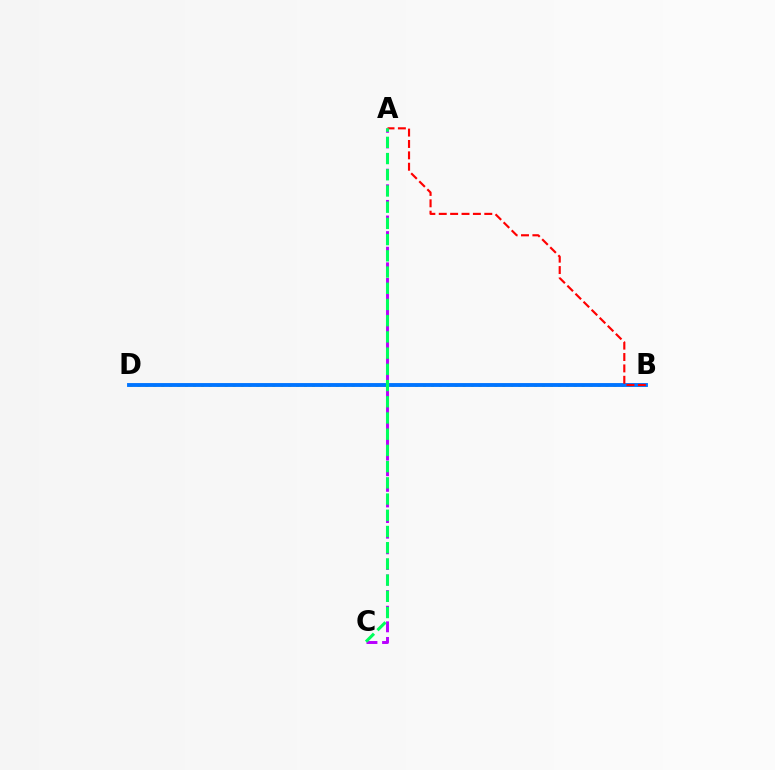{('B', 'D'): [{'color': '#d1ff00', 'line_style': 'dotted', 'thickness': 2.16}, {'color': '#0074ff', 'line_style': 'solid', 'thickness': 2.78}], ('A', 'C'): [{'color': '#b900ff', 'line_style': 'dashed', 'thickness': 2.12}, {'color': '#00ff5c', 'line_style': 'dashed', 'thickness': 2.2}], ('A', 'B'): [{'color': '#ff0000', 'line_style': 'dashed', 'thickness': 1.55}]}